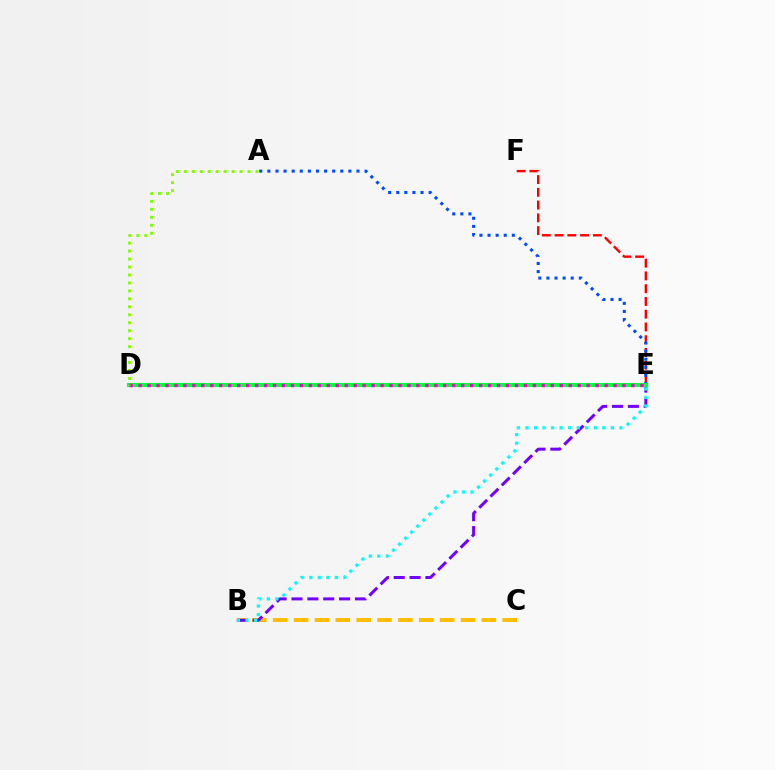{('B', 'C'): [{'color': '#ffbd00', 'line_style': 'dashed', 'thickness': 2.83}], ('B', 'E'): [{'color': '#7200ff', 'line_style': 'dashed', 'thickness': 2.16}, {'color': '#00fff6', 'line_style': 'dotted', 'thickness': 2.32}], ('E', 'F'): [{'color': '#ff0000', 'line_style': 'dashed', 'thickness': 1.73}], ('A', 'E'): [{'color': '#004bff', 'line_style': 'dotted', 'thickness': 2.2}], ('D', 'E'): [{'color': '#00ff39', 'line_style': 'solid', 'thickness': 2.93}, {'color': '#ff00cf', 'line_style': 'dotted', 'thickness': 2.43}], ('A', 'D'): [{'color': '#84ff00', 'line_style': 'dotted', 'thickness': 2.16}]}